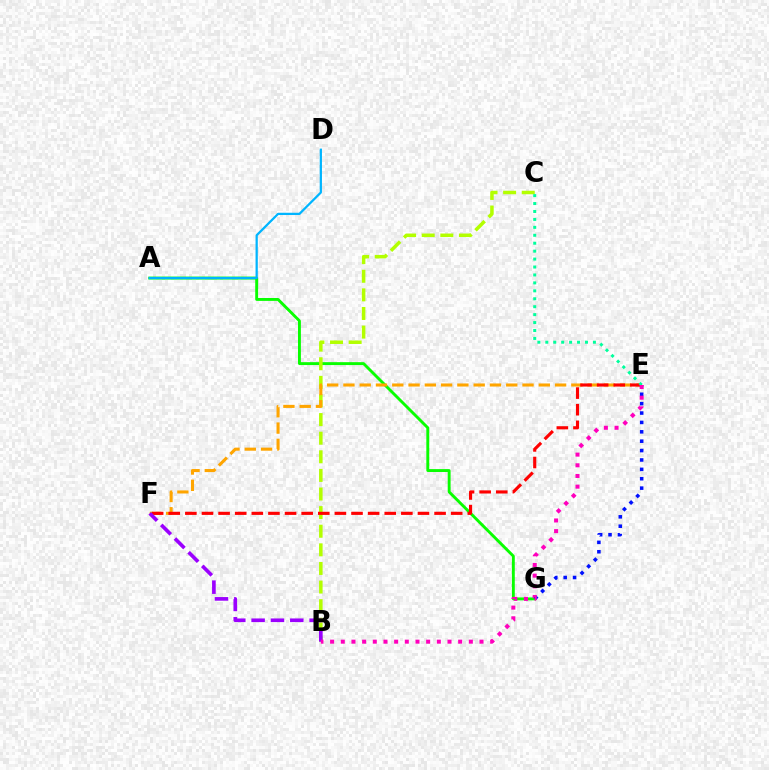{('A', 'G'): [{'color': '#08ff00', 'line_style': 'solid', 'thickness': 2.08}], ('B', 'C'): [{'color': '#b3ff00', 'line_style': 'dashed', 'thickness': 2.53}], ('E', 'F'): [{'color': '#ffa500', 'line_style': 'dashed', 'thickness': 2.21}, {'color': '#ff0000', 'line_style': 'dashed', 'thickness': 2.26}], ('E', 'G'): [{'color': '#0010ff', 'line_style': 'dotted', 'thickness': 2.55}], ('C', 'E'): [{'color': '#00ff9d', 'line_style': 'dotted', 'thickness': 2.16}], ('A', 'D'): [{'color': '#00b5ff', 'line_style': 'solid', 'thickness': 1.62}], ('B', 'F'): [{'color': '#9b00ff', 'line_style': 'dashed', 'thickness': 2.63}], ('B', 'E'): [{'color': '#ff00bd', 'line_style': 'dotted', 'thickness': 2.9}]}